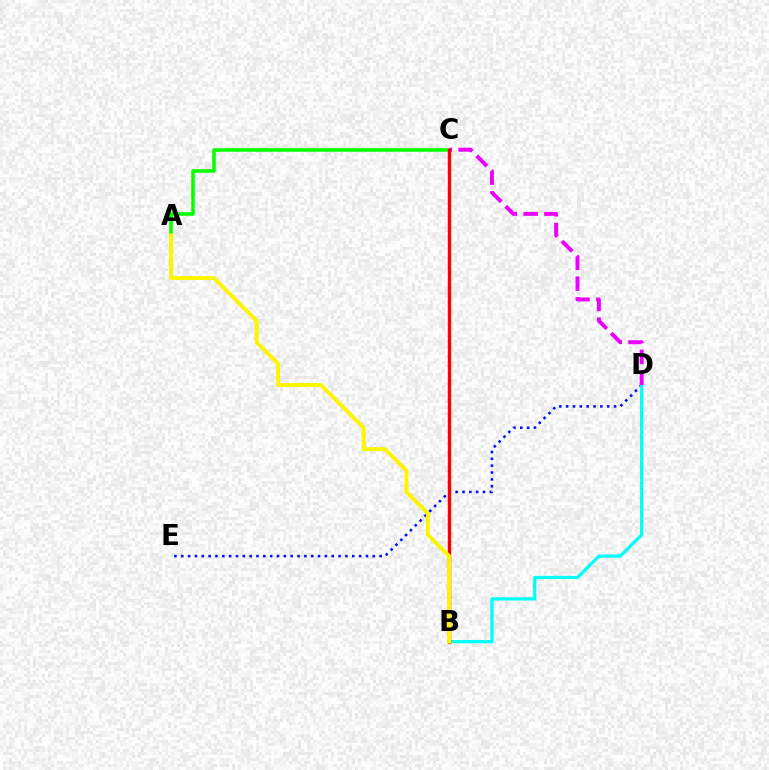{('D', 'E'): [{'color': '#0010ff', 'line_style': 'dotted', 'thickness': 1.86}], ('A', 'C'): [{'color': '#08ff00', 'line_style': 'solid', 'thickness': 2.56}], ('B', 'D'): [{'color': '#00fff6', 'line_style': 'solid', 'thickness': 2.34}], ('C', 'D'): [{'color': '#ee00ff', 'line_style': 'dashed', 'thickness': 2.83}], ('B', 'C'): [{'color': '#ff0000', 'line_style': 'solid', 'thickness': 2.46}], ('A', 'B'): [{'color': '#fcf500', 'line_style': 'solid', 'thickness': 2.83}]}